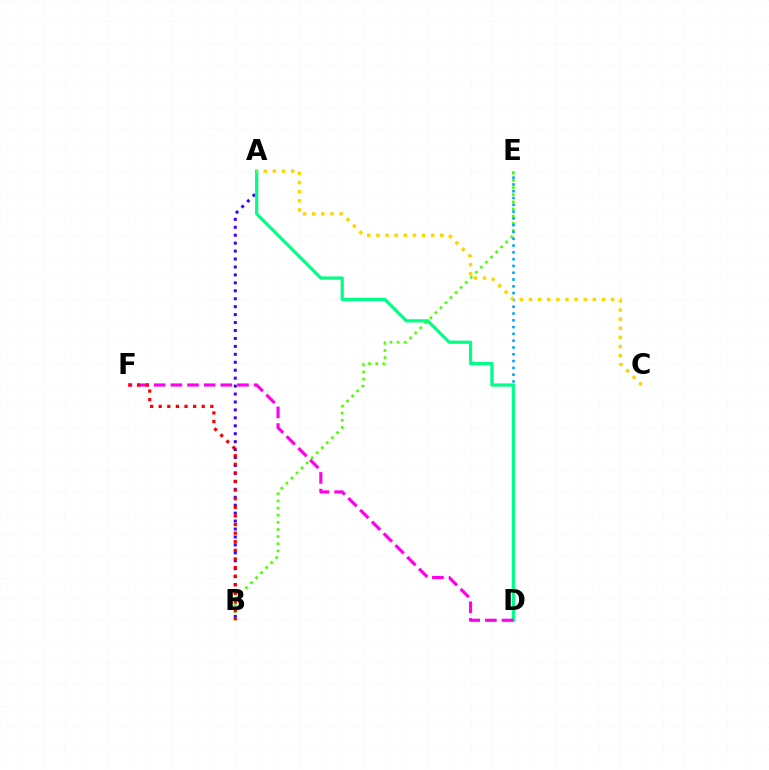{('B', 'E'): [{'color': '#4fff00', 'line_style': 'dotted', 'thickness': 1.94}], ('A', 'B'): [{'color': '#3700ff', 'line_style': 'dotted', 'thickness': 2.16}], ('D', 'E'): [{'color': '#009eff', 'line_style': 'dotted', 'thickness': 1.85}], ('A', 'D'): [{'color': '#00ff86', 'line_style': 'solid', 'thickness': 2.32}], ('A', 'C'): [{'color': '#ffd500', 'line_style': 'dotted', 'thickness': 2.48}], ('D', 'F'): [{'color': '#ff00ed', 'line_style': 'dashed', 'thickness': 2.26}], ('B', 'F'): [{'color': '#ff0000', 'line_style': 'dotted', 'thickness': 2.34}]}